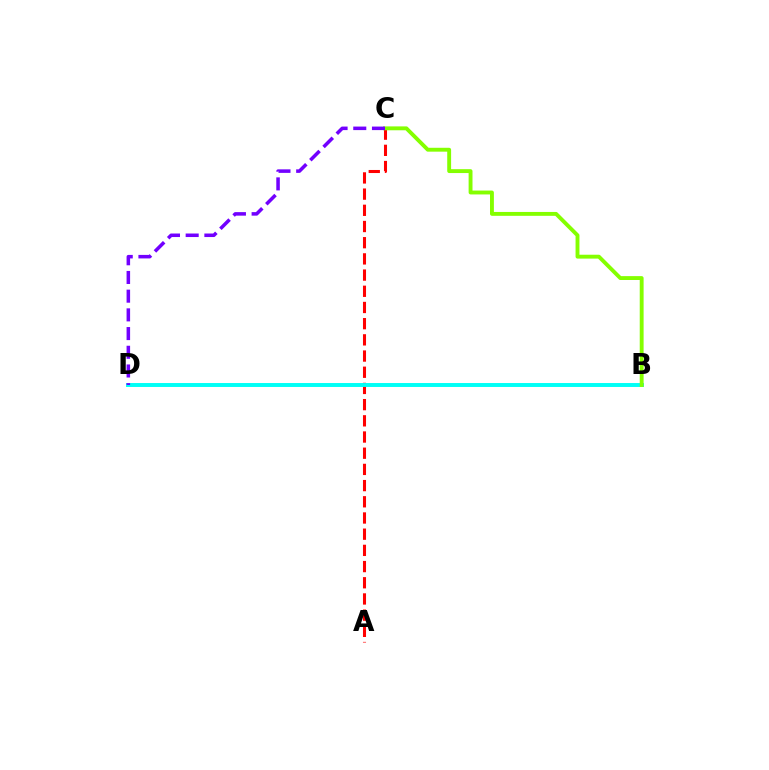{('A', 'C'): [{'color': '#ff0000', 'line_style': 'dashed', 'thickness': 2.2}], ('B', 'D'): [{'color': '#00fff6', 'line_style': 'solid', 'thickness': 2.83}], ('B', 'C'): [{'color': '#84ff00', 'line_style': 'solid', 'thickness': 2.79}], ('C', 'D'): [{'color': '#7200ff', 'line_style': 'dashed', 'thickness': 2.54}]}